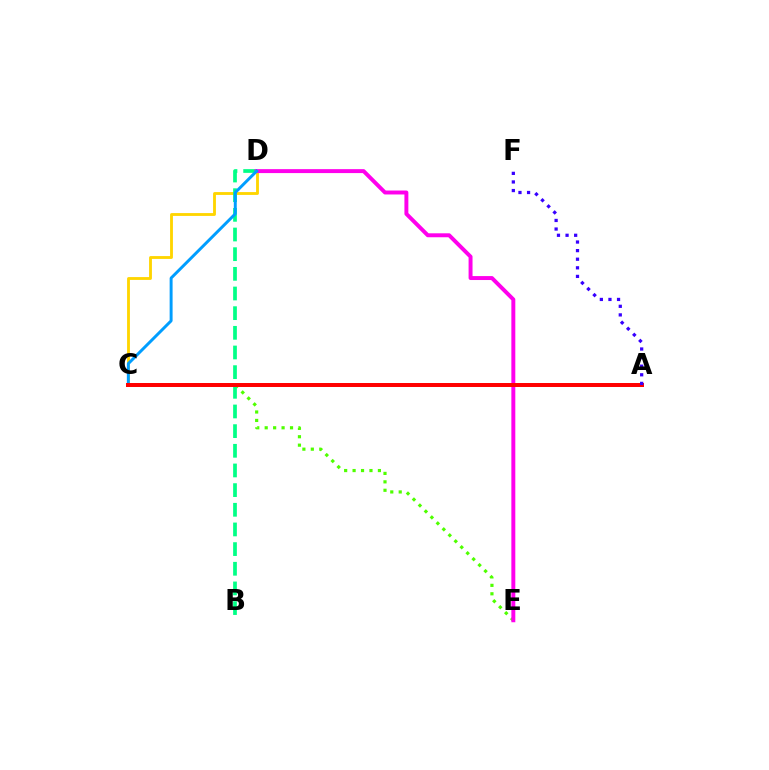{('C', 'D'): [{'color': '#ffd500', 'line_style': 'solid', 'thickness': 2.04}, {'color': '#009eff', 'line_style': 'solid', 'thickness': 2.13}], ('C', 'E'): [{'color': '#4fff00', 'line_style': 'dotted', 'thickness': 2.29}], ('B', 'D'): [{'color': '#00ff86', 'line_style': 'dashed', 'thickness': 2.67}], ('D', 'E'): [{'color': '#ff00ed', 'line_style': 'solid', 'thickness': 2.84}], ('A', 'C'): [{'color': '#ff0000', 'line_style': 'solid', 'thickness': 2.86}], ('A', 'F'): [{'color': '#3700ff', 'line_style': 'dotted', 'thickness': 2.33}]}